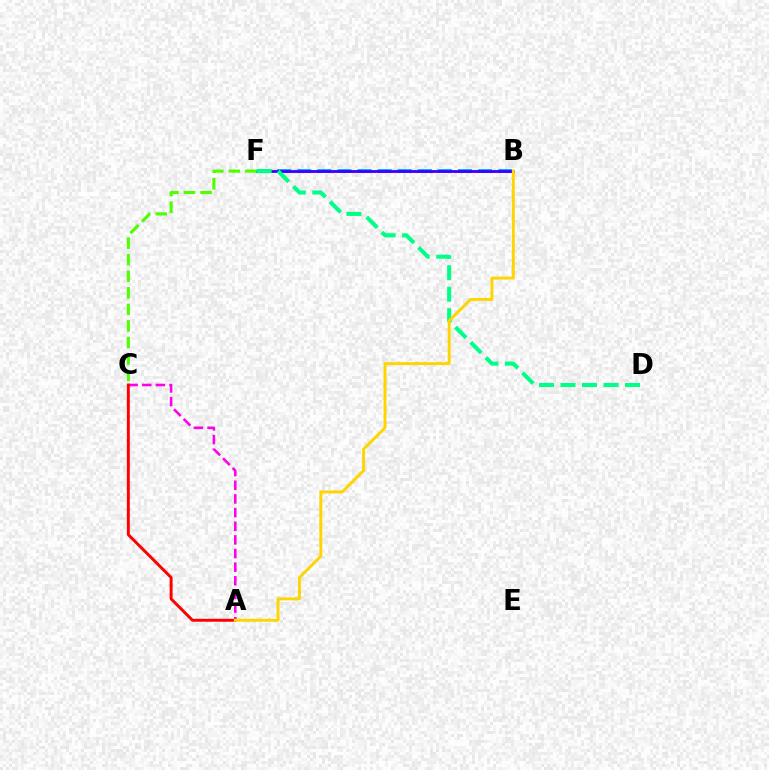{('B', 'F'): [{'color': '#009eff', 'line_style': 'dashed', 'thickness': 2.73}, {'color': '#3700ff', 'line_style': 'solid', 'thickness': 2.02}], ('C', 'F'): [{'color': '#4fff00', 'line_style': 'dashed', 'thickness': 2.25}], ('A', 'C'): [{'color': '#ff00ed', 'line_style': 'dashed', 'thickness': 1.85}, {'color': '#ff0000', 'line_style': 'solid', 'thickness': 2.11}], ('D', 'F'): [{'color': '#00ff86', 'line_style': 'dashed', 'thickness': 2.92}], ('A', 'B'): [{'color': '#ffd500', 'line_style': 'solid', 'thickness': 2.11}]}